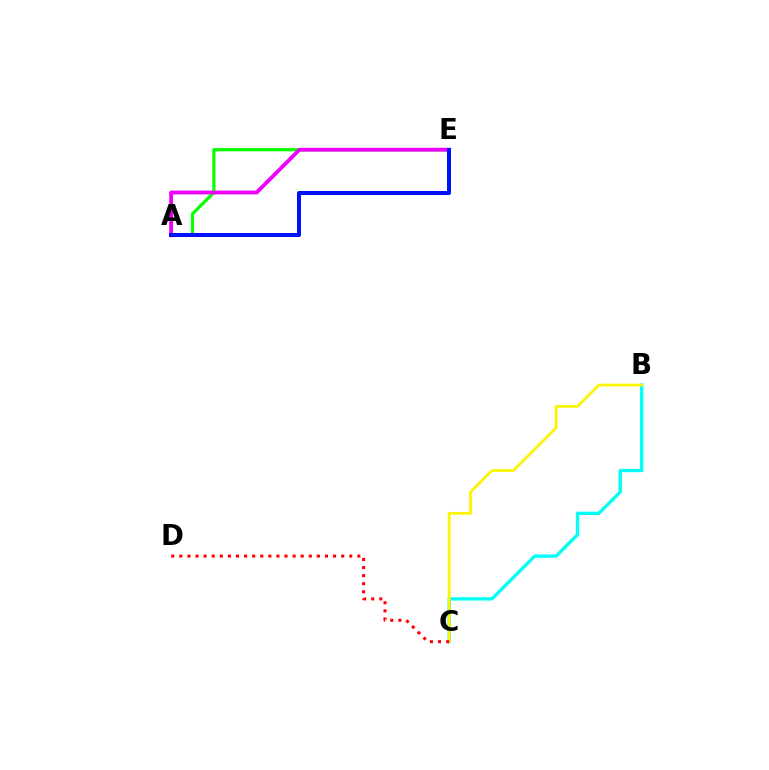{('A', 'E'): [{'color': '#08ff00', 'line_style': 'solid', 'thickness': 2.29}, {'color': '#ee00ff', 'line_style': 'solid', 'thickness': 2.74}, {'color': '#0010ff', 'line_style': 'solid', 'thickness': 2.88}], ('B', 'C'): [{'color': '#00fff6', 'line_style': 'solid', 'thickness': 2.39}, {'color': '#fcf500', 'line_style': 'solid', 'thickness': 1.99}], ('C', 'D'): [{'color': '#ff0000', 'line_style': 'dotted', 'thickness': 2.2}]}